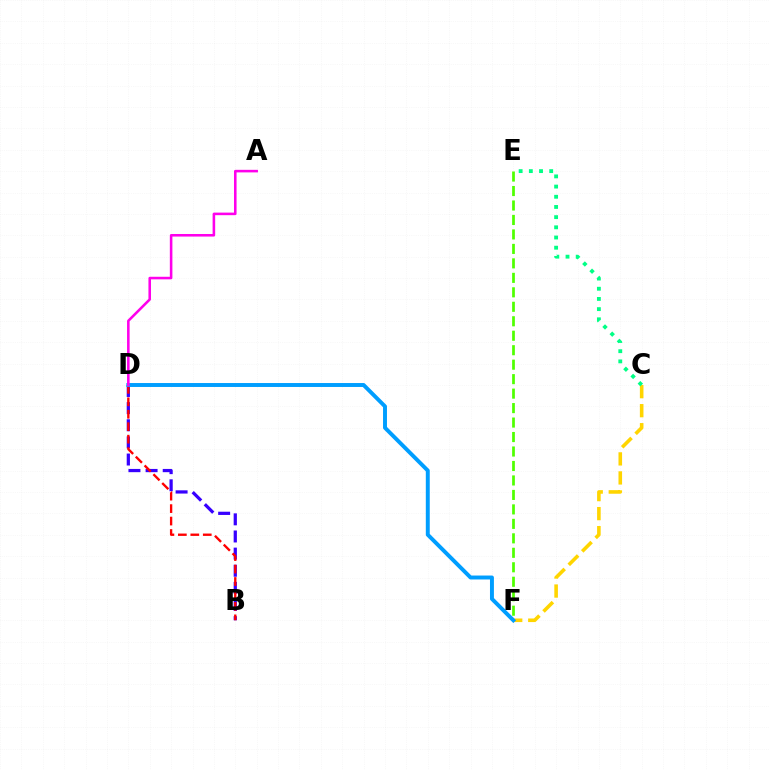{('E', 'F'): [{'color': '#4fff00', 'line_style': 'dashed', 'thickness': 1.97}], ('B', 'D'): [{'color': '#3700ff', 'line_style': 'dashed', 'thickness': 2.33}, {'color': '#ff0000', 'line_style': 'dashed', 'thickness': 1.69}], ('C', 'F'): [{'color': '#ffd500', 'line_style': 'dashed', 'thickness': 2.59}], ('C', 'E'): [{'color': '#00ff86', 'line_style': 'dotted', 'thickness': 2.77}], ('D', 'F'): [{'color': '#009eff', 'line_style': 'solid', 'thickness': 2.83}], ('A', 'D'): [{'color': '#ff00ed', 'line_style': 'solid', 'thickness': 1.85}]}